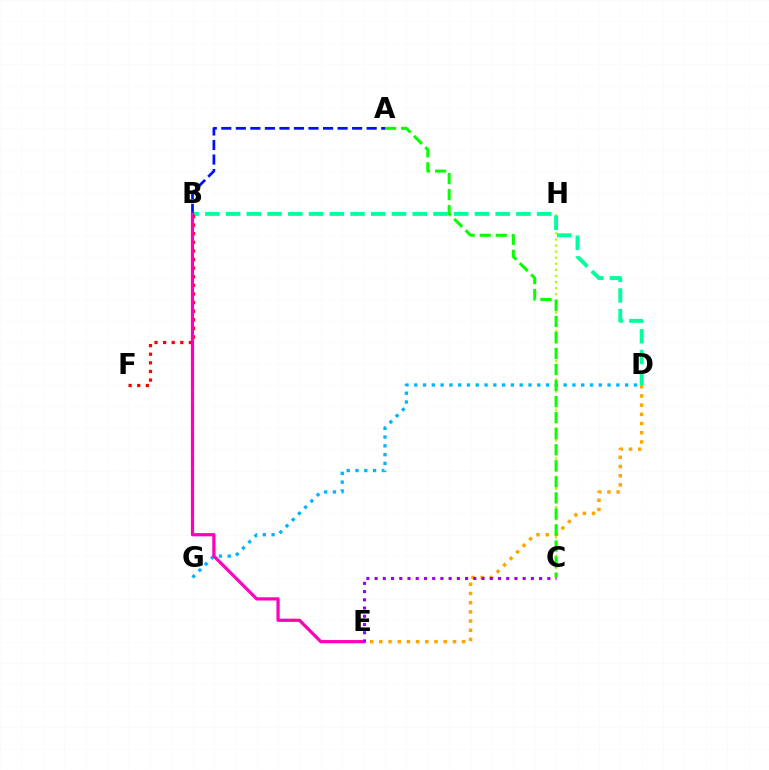{('C', 'H'): [{'color': '#b3ff00', 'line_style': 'dotted', 'thickness': 1.65}], ('D', 'G'): [{'color': '#00b5ff', 'line_style': 'dotted', 'thickness': 2.39}], ('D', 'E'): [{'color': '#ffa500', 'line_style': 'dotted', 'thickness': 2.5}], ('B', 'D'): [{'color': '#00ff9d', 'line_style': 'dashed', 'thickness': 2.82}], ('B', 'F'): [{'color': '#ff0000', 'line_style': 'dotted', 'thickness': 2.34}], ('A', 'B'): [{'color': '#0010ff', 'line_style': 'dashed', 'thickness': 1.97}], ('B', 'E'): [{'color': '#ff00bd', 'line_style': 'solid', 'thickness': 2.32}], ('A', 'C'): [{'color': '#08ff00', 'line_style': 'dashed', 'thickness': 2.18}], ('C', 'E'): [{'color': '#9b00ff', 'line_style': 'dotted', 'thickness': 2.24}]}